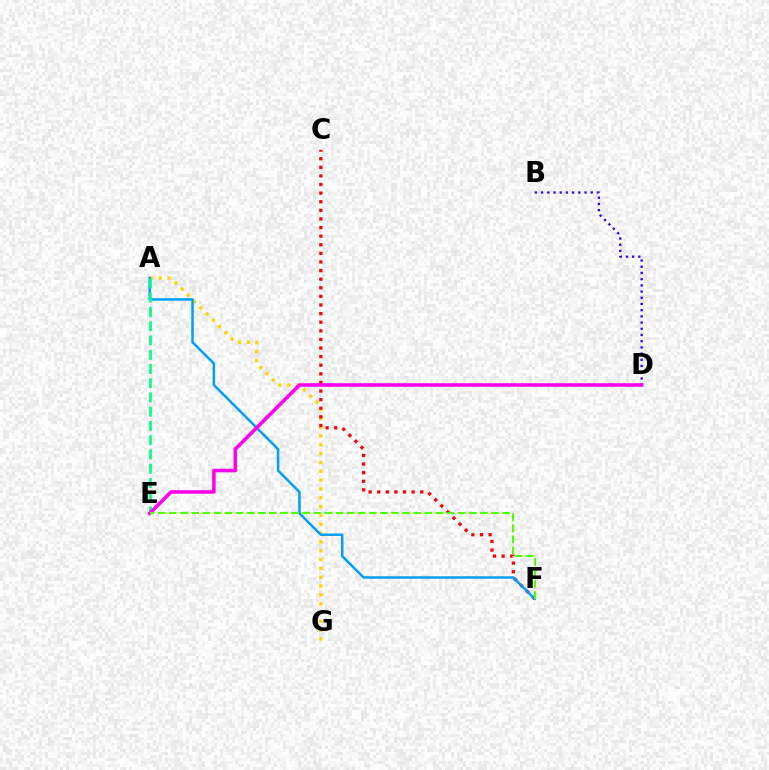{('A', 'G'): [{'color': '#ffd500', 'line_style': 'dotted', 'thickness': 2.4}], ('C', 'F'): [{'color': '#ff0000', 'line_style': 'dotted', 'thickness': 2.34}], ('A', 'F'): [{'color': '#009eff', 'line_style': 'solid', 'thickness': 1.8}], ('A', 'E'): [{'color': '#00ff86', 'line_style': 'dashed', 'thickness': 1.94}], ('B', 'D'): [{'color': '#3700ff', 'line_style': 'dotted', 'thickness': 1.69}], ('D', 'E'): [{'color': '#ff00ed', 'line_style': 'solid', 'thickness': 2.57}], ('E', 'F'): [{'color': '#4fff00', 'line_style': 'dashed', 'thickness': 1.51}]}